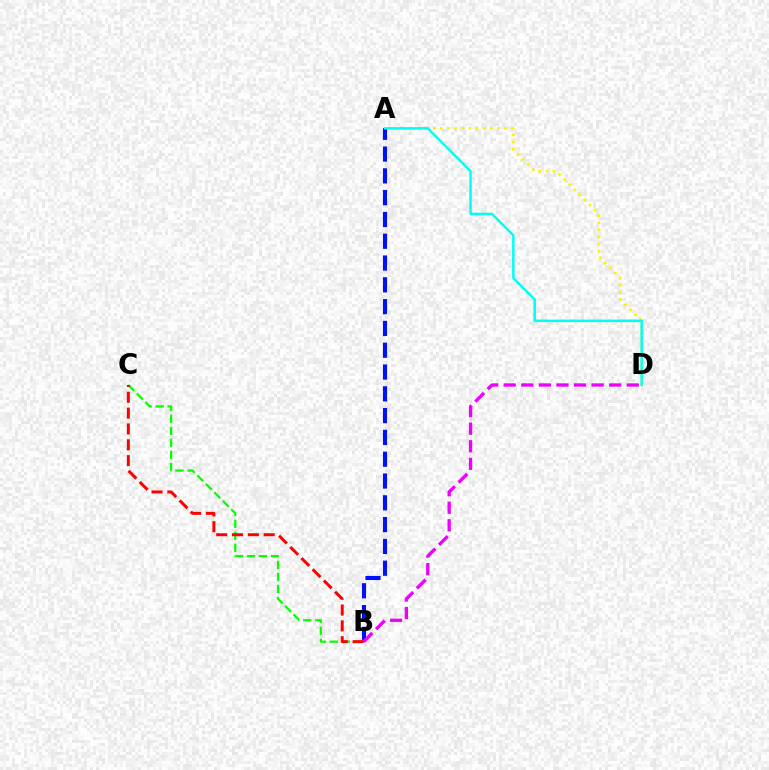{('A', 'D'): [{'color': '#fcf500', 'line_style': 'dotted', 'thickness': 1.94}, {'color': '#00fff6', 'line_style': 'solid', 'thickness': 1.79}], ('A', 'B'): [{'color': '#0010ff', 'line_style': 'dashed', 'thickness': 2.96}], ('B', 'C'): [{'color': '#08ff00', 'line_style': 'dashed', 'thickness': 1.63}, {'color': '#ff0000', 'line_style': 'dashed', 'thickness': 2.15}], ('B', 'D'): [{'color': '#ee00ff', 'line_style': 'dashed', 'thickness': 2.39}]}